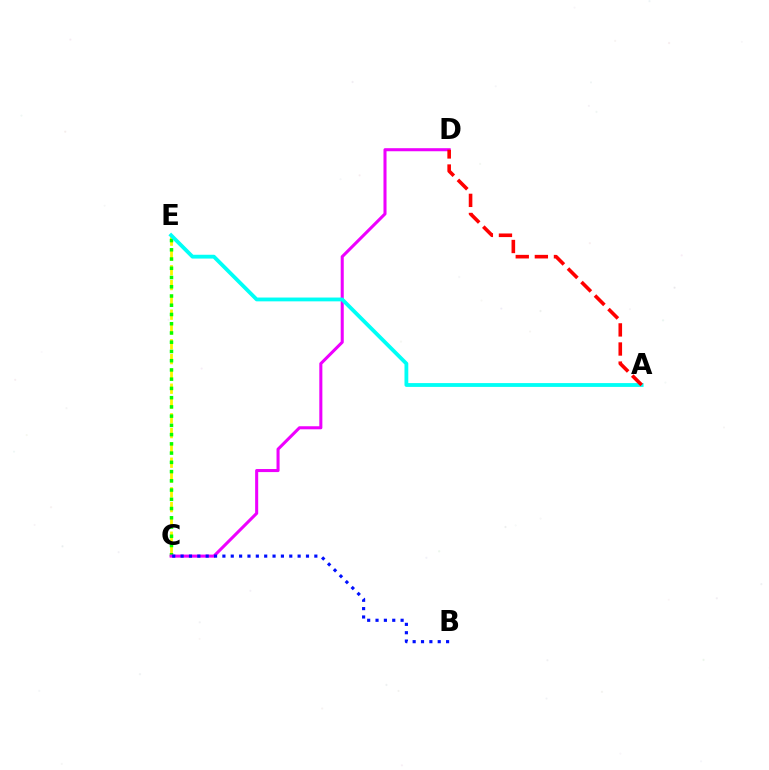{('C', 'E'): [{'color': '#fcf500', 'line_style': 'dashed', 'thickness': 2.01}, {'color': '#08ff00', 'line_style': 'dotted', 'thickness': 2.51}], ('C', 'D'): [{'color': '#ee00ff', 'line_style': 'solid', 'thickness': 2.2}], ('B', 'C'): [{'color': '#0010ff', 'line_style': 'dotted', 'thickness': 2.27}], ('A', 'E'): [{'color': '#00fff6', 'line_style': 'solid', 'thickness': 2.74}], ('A', 'D'): [{'color': '#ff0000', 'line_style': 'dashed', 'thickness': 2.59}]}